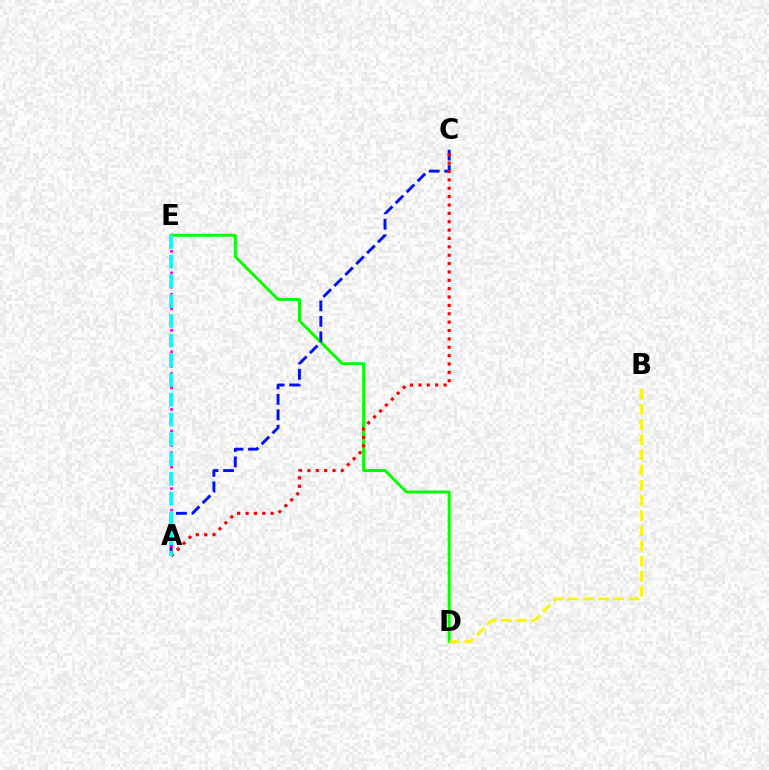{('D', 'E'): [{'color': '#08ff00', 'line_style': 'solid', 'thickness': 2.13}], ('B', 'D'): [{'color': '#fcf500', 'line_style': 'dashed', 'thickness': 2.06}], ('A', 'C'): [{'color': '#0010ff', 'line_style': 'dashed', 'thickness': 2.1}, {'color': '#ff0000', 'line_style': 'dotted', 'thickness': 2.27}], ('A', 'E'): [{'color': '#ee00ff', 'line_style': 'dotted', 'thickness': 1.95}, {'color': '#00fff6', 'line_style': 'dashed', 'thickness': 2.68}]}